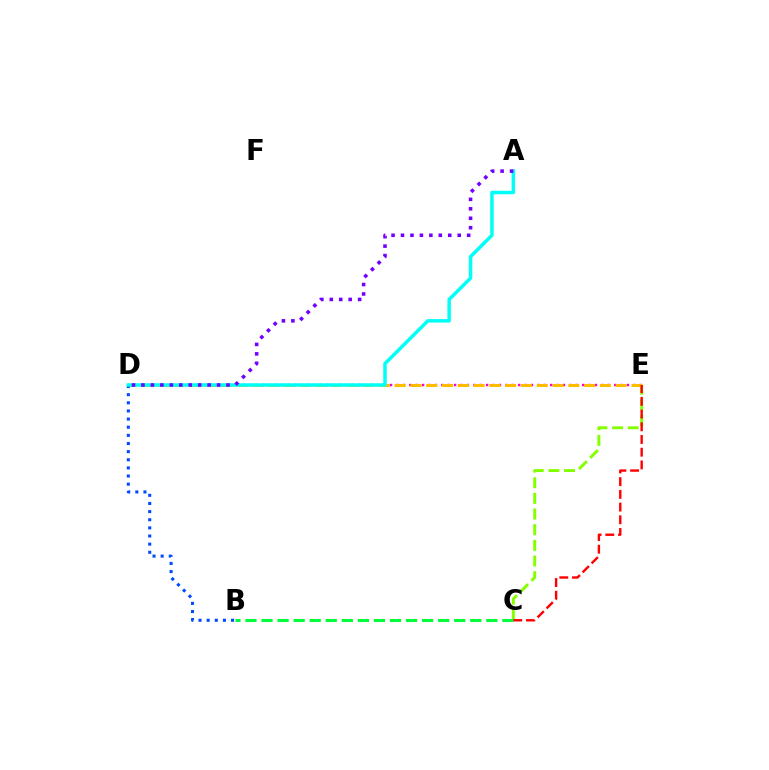{('C', 'E'): [{'color': '#84ff00', 'line_style': 'dashed', 'thickness': 2.13}, {'color': '#ff0000', 'line_style': 'dashed', 'thickness': 1.73}], ('D', 'E'): [{'color': '#ff00cf', 'line_style': 'dotted', 'thickness': 1.74}, {'color': '#ffbd00', 'line_style': 'dashed', 'thickness': 2.15}], ('B', 'D'): [{'color': '#004bff', 'line_style': 'dotted', 'thickness': 2.21}], ('B', 'C'): [{'color': '#00ff39', 'line_style': 'dashed', 'thickness': 2.18}], ('A', 'D'): [{'color': '#00fff6', 'line_style': 'solid', 'thickness': 2.51}, {'color': '#7200ff', 'line_style': 'dotted', 'thickness': 2.57}]}